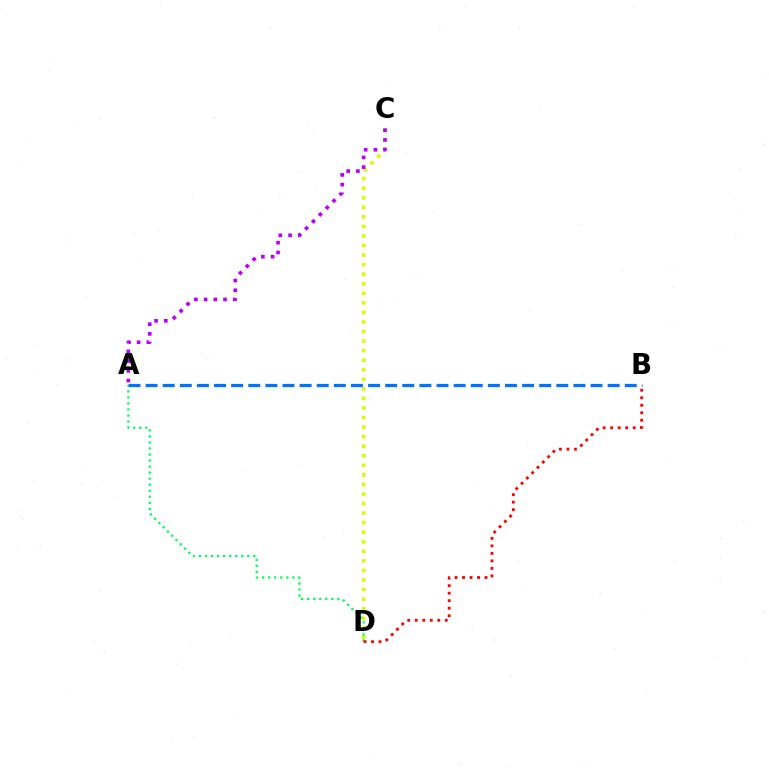{('C', 'D'): [{'color': '#d1ff00', 'line_style': 'dotted', 'thickness': 2.6}], ('A', 'D'): [{'color': '#00ff5c', 'line_style': 'dotted', 'thickness': 1.64}], ('A', 'B'): [{'color': '#0074ff', 'line_style': 'dashed', 'thickness': 2.32}], ('A', 'C'): [{'color': '#b900ff', 'line_style': 'dotted', 'thickness': 2.64}], ('B', 'D'): [{'color': '#ff0000', 'line_style': 'dotted', 'thickness': 2.04}]}